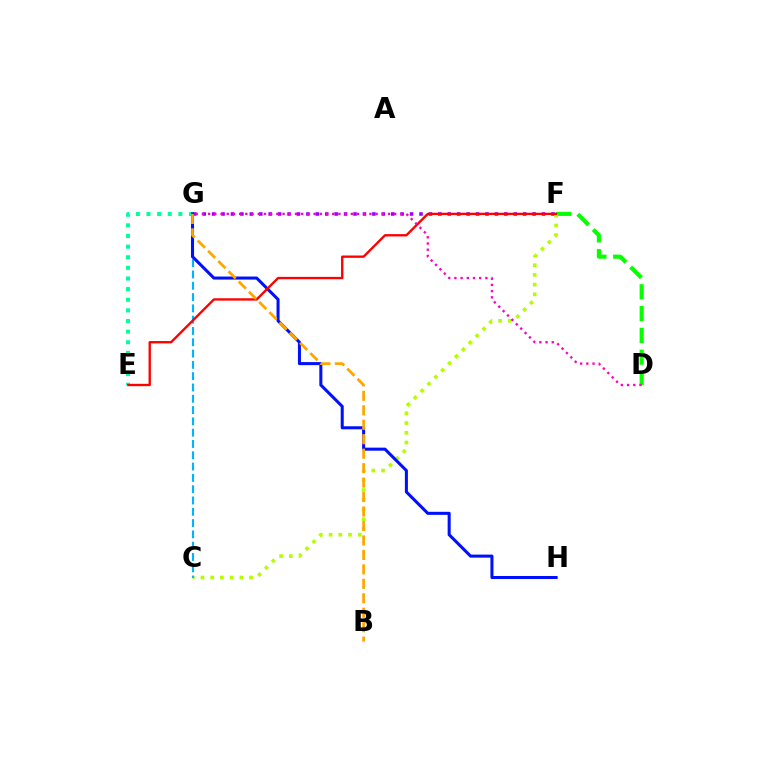{('E', 'G'): [{'color': '#00ff9d', 'line_style': 'dotted', 'thickness': 2.89}], ('D', 'F'): [{'color': '#08ff00', 'line_style': 'dashed', 'thickness': 2.96}], ('F', 'G'): [{'color': '#9b00ff', 'line_style': 'dotted', 'thickness': 2.56}], ('C', 'F'): [{'color': '#b3ff00', 'line_style': 'dotted', 'thickness': 2.64}], ('C', 'G'): [{'color': '#00b5ff', 'line_style': 'dashed', 'thickness': 1.54}], ('G', 'H'): [{'color': '#0010ff', 'line_style': 'solid', 'thickness': 2.19}], ('E', 'F'): [{'color': '#ff0000', 'line_style': 'solid', 'thickness': 1.69}], ('B', 'G'): [{'color': '#ffa500', 'line_style': 'dashed', 'thickness': 1.96}], ('D', 'G'): [{'color': '#ff00bd', 'line_style': 'dotted', 'thickness': 1.69}]}